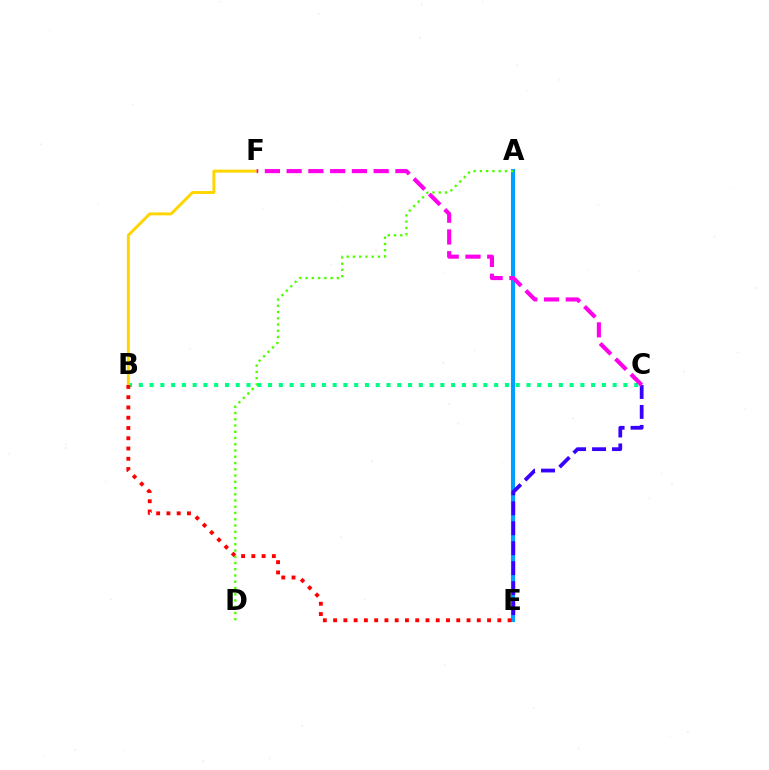{('B', 'C'): [{'color': '#00ff86', 'line_style': 'dotted', 'thickness': 2.93}], ('A', 'E'): [{'color': '#009eff', 'line_style': 'solid', 'thickness': 2.93}], ('C', 'E'): [{'color': '#3700ff', 'line_style': 'dashed', 'thickness': 2.71}], ('B', 'F'): [{'color': '#ffd500', 'line_style': 'solid', 'thickness': 2.11}], ('C', 'F'): [{'color': '#ff00ed', 'line_style': 'dashed', 'thickness': 2.96}], ('A', 'D'): [{'color': '#4fff00', 'line_style': 'dotted', 'thickness': 1.7}], ('B', 'E'): [{'color': '#ff0000', 'line_style': 'dotted', 'thickness': 2.79}]}